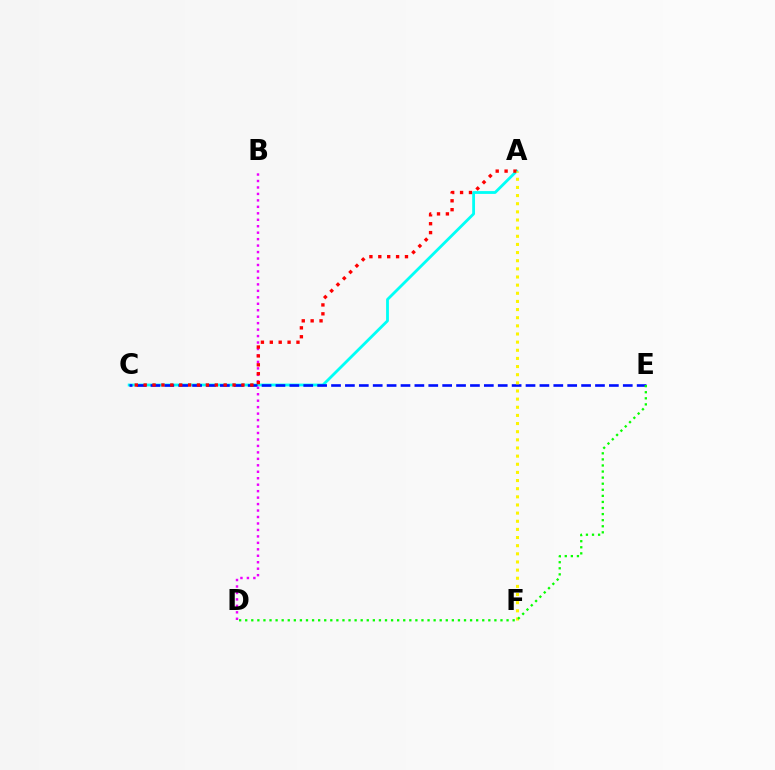{('A', 'C'): [{'color': '#00fff6', 'line_style': 'solid', 'thickness': 2.02}, {'color': '#ff0000', 'line_style': 'dotted', 'thickness': 2.42}], ('C', 'E'): [{'color': '#0010ff', 'line_style': 'dashed', 'thickness': 1.89}], ('B', 'D'): [{'color': '#ee00ff', 'line_style': 'dotted', 'thickness': 1.76}], ('A', 'F'): [{'color': '#fcf500', 'line_style': 'dotted', 'thickness': 2.21}], ('D', 'E'): [{'color': '#08ff00', 'line_style': 'dotted', 'thickness': 1.65}]}